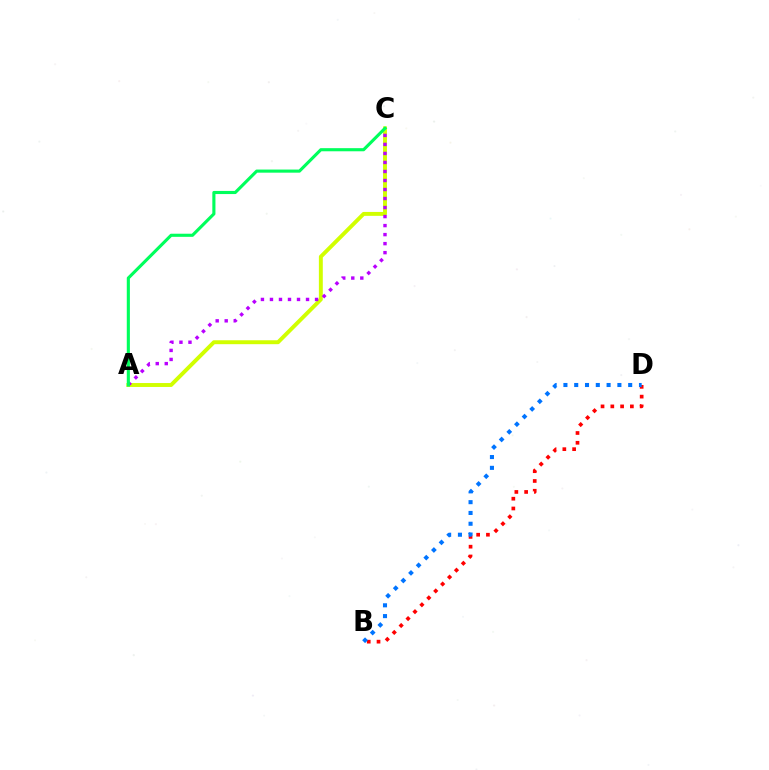{('A', 'C'): [{'color': '#d1ff00', 'line_style': 'solid', 'thickness': 2.82}, {'color': '#b900ff', 'line_style': 'dotted', 'thickness': 2.45}, {'color': '#00ff5c', 'line_style': 'solid', 'thickness': 2.24}], ('B', 'D'): [{'color': '#ff0000', 'line_style': 'dotted', 'thickness': 2.66}, {'color': '#0074ff', 'line_style': 'dotted', 'thickness': 2.93}]}